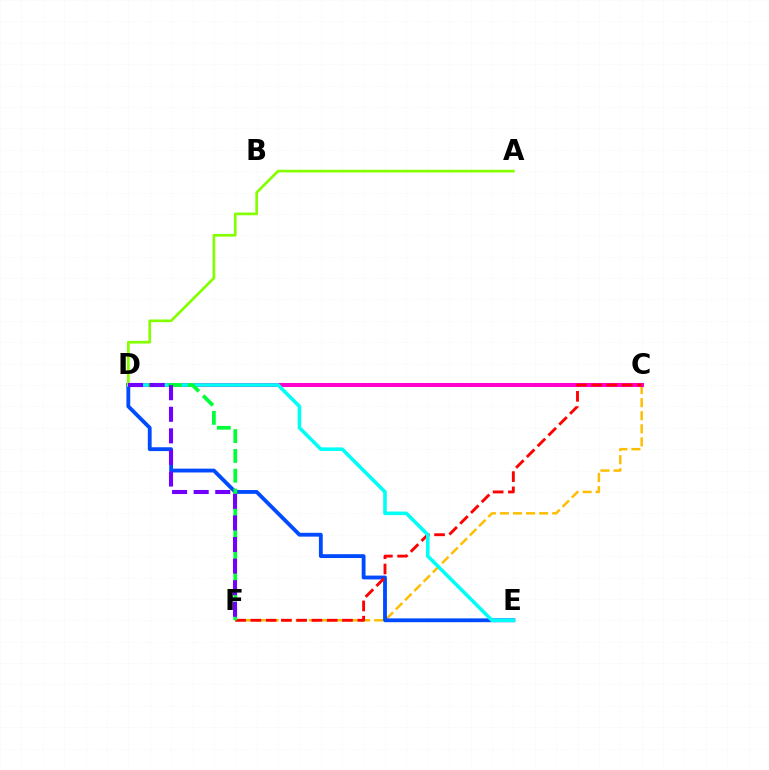{('C', 'F'): [{'color': '#ffbd00', 'line_style': 'dashed', 'thickness': 1.78}, {'color': '#ff0000', 'line_style': 'dashed', 'thickness': 2.07}], ('C', 'D'): [{'color': '#ff00cf', 'line_style': 'solid', 'thickness': 2.92}], ('D', 'E'): [{'color': '#004bff', 'line_style': 'solid', 'thickness': 2.76}, {'color': '#00fff6', 'line_style': 'solid', 'thickness': 2.58}], ('D', 'F'): [{'color': '#00ff39', 'line_style': 'dashed', 'thickness': 2.69}, {'color': '#7200ff', 'line_style': 'dashed', 'thickness': 2.93}], ('A', 'D'): [{'color': '#84ff00', 'line_style': 'solid', 'thickness': 1.93}]}